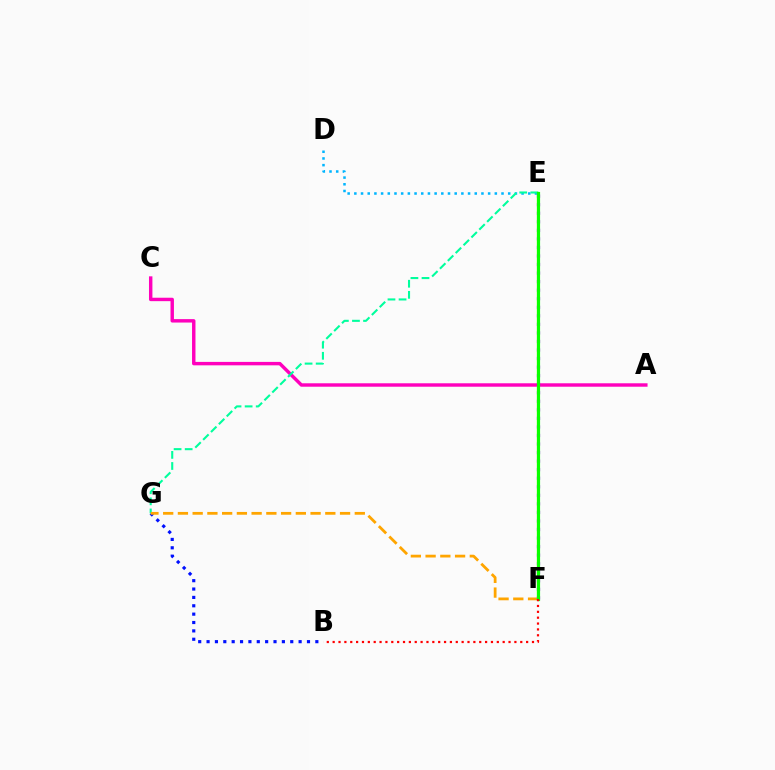{('D', 'E'): [{'color': '#00b5ff', 'line_style': 'dotted', 'thickness': 1.82}], ('E', 'F'): [{'color': '#b3ff00', 'line_style': 'solid', 'thickness': 1.59}, {'color': '#9b00ff', 'line_style': 'dotted', 'thickness': 2.32}, {'color': '#08ff00', 'line_style': 'solid', 'thickness': 2.28}], ('B', 'G'): [{'color': '#0010ff', 'line_style': 'dotted', 'thickness': 2.27}], ('A', 'C'): [{'color': '#ff00bd', 'line_style': 'solid', 'thickness': 2.47}], ('E', 'G'): [{'color': '#00ff9d', 'line_style': 'dashed', 'thickness': 1.51}], ('F', 'G'): [{'color': '#ffa500', 'line_style': 'dashed', 'thickness': 2.0}], ('B', 'F'): [{'color': '#ff0000', 'line_style': 'dotted', 'thickness': 1.59}]}